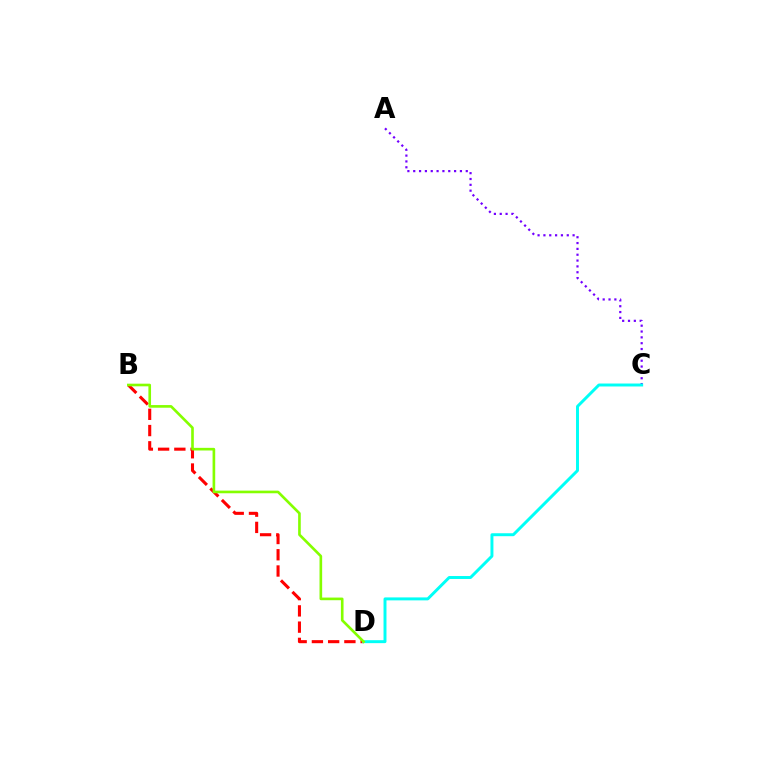{('A', 'C'): [{'color': '#7200ff', 'line_style': 'dotted', 'thickness': 1.59}], ('B', 'D'): [{'color': '#ff0000', 'line_style': 'dashed', 'thickness': 2.21}, {'color': '#84ff00', 'line_style': 'solid', 'thickness': 1.9}], ('C', 'D'): [{'color': '#00fff6', 'line_style': 'solid', 'thickness': 2.13}]}